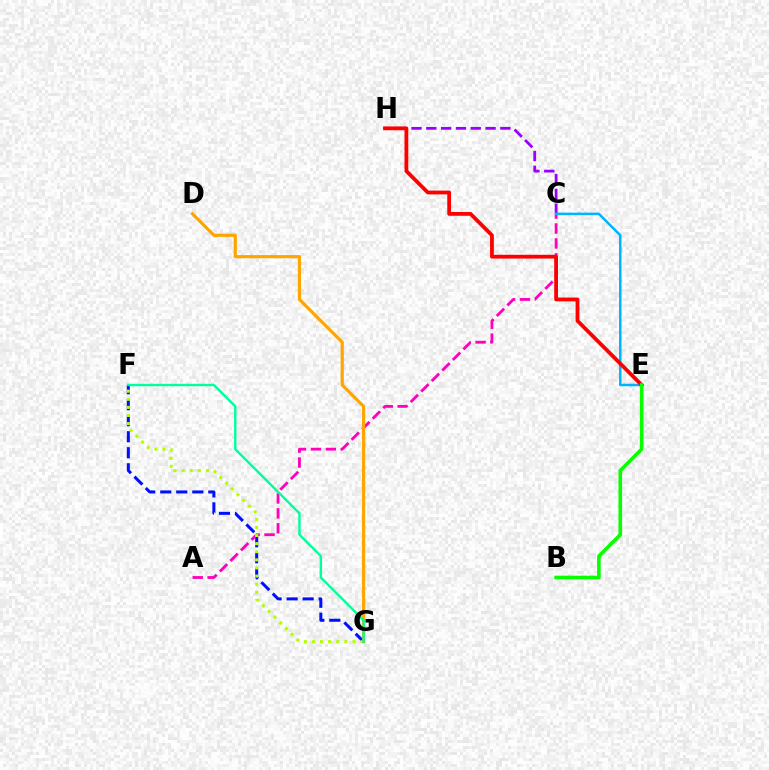{('F', 'G'): [{'color': '#0010ff', 'line_style': 'dashed', 'thickness': 2.18}, {'color': '#b3ff00', 'line_style': 'dotted', 'thickness': 2.2}, {'color': '#00ff9d', 'line_style': 'solid', 'thickness': 1.74}], ('A', 'C'): [{'color': '#ff00bd', 'line_style': 'dashed', 'thickness': 2.03}], ('C', 'H'): [{'color': '#9b00ff', 'line_style': 'dashed', 'thickness': 2.01}], ('C', 'E'): [{'color': '#00b5ff', 'line_style': 'solid', 'thickness': 1.8}], ('E', 'H'): [{'color': '#ff0000', 'line_style': 'solid', 'thickness': 2.73}], ('D', 'G'): [{'color': '#ffa500', 'line_style': 'solid', 'thickness': 2.29}], ('B', 'E'): [{'color': '#08ff00', 'line_style': 'solid', 'thickness': 2.59}]}